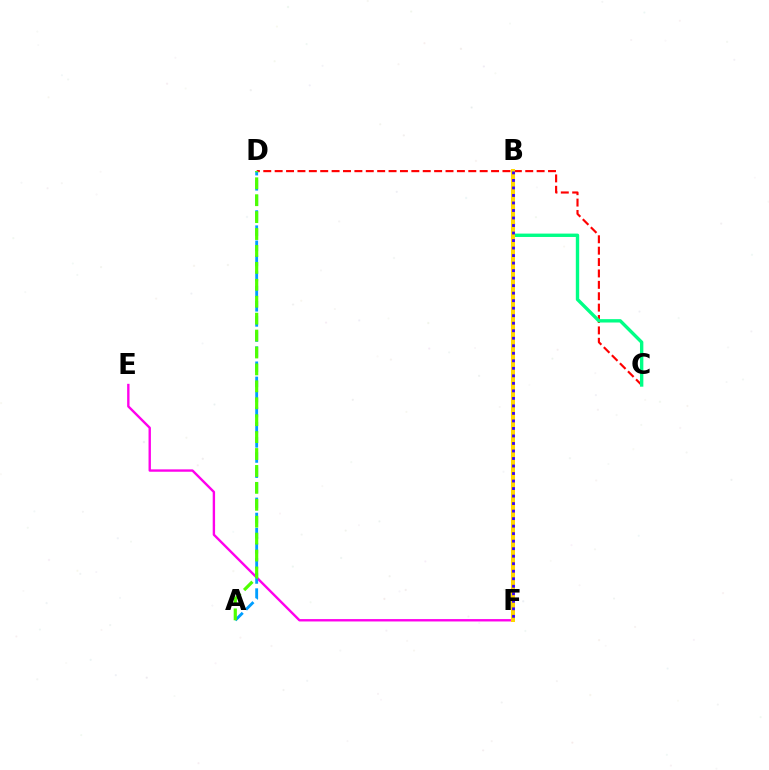{('C', 'D'): [{'color': '#ff0000', 'line_style': 'dashed', 'thickness': 1.55}], ('E', 'F'): [{'color': '#ff00ed', 'line_style': 'solid', 'thickness': 1.71}], ('B', 'C'): [{'color': '#00ff86', 'line_style': 'solid', 'thickness': 2.43}], ('A', 'D'): [{'color': '#009eff', 'line_style': 'dashed', 'thickness': 2.05}, {'color': '#4fff00', 'line_style': 'dashed', 'thickness': 2.3}], ('B', 'F'): [{'color': '#ffd500', 'line_style': 'solid', 'thickness': 2.9}, {'color': '#3700ff', 'line_style': 'dotted', 'thickness': 2.04}]}